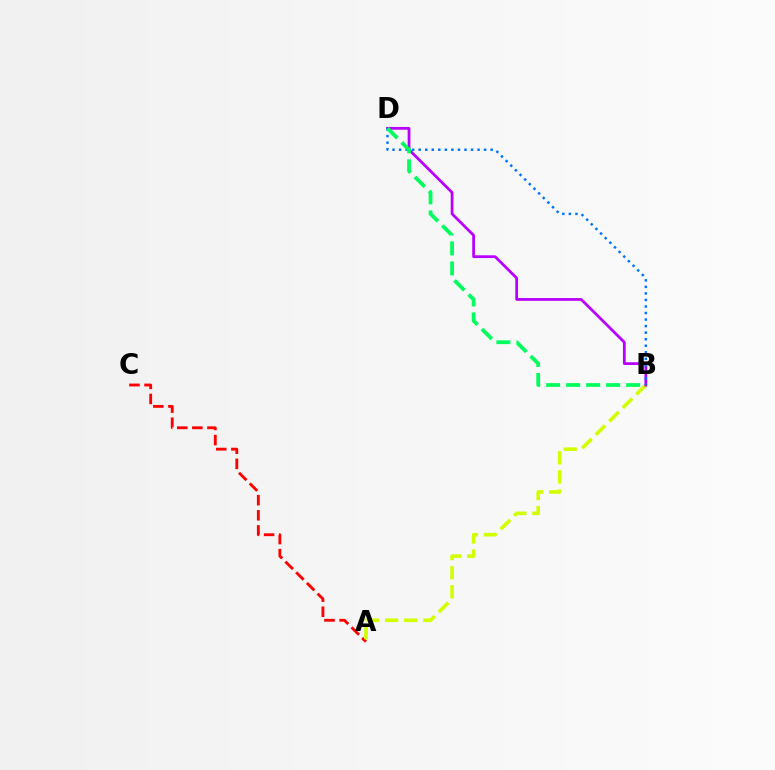{('A', 'C'): [{'color': '#ff0000', 'line_style': 'dashed', 'thickness': 2.05}], ('A', 'B'): [{'color': '#d1ff00', 'line_style': 'dashed', 'thickness': 2.59}], ('B', 'D'): [{'color': '#b900ff', 'line_style': 'solid', 'thickness': 1.99}, {'color': '#0074ff', 'line_style': 'dotted', 'thickness': 1.78}, {'color': '#00ff5c', 'line_style': 'dashed', 'thickness': 2.72}]}